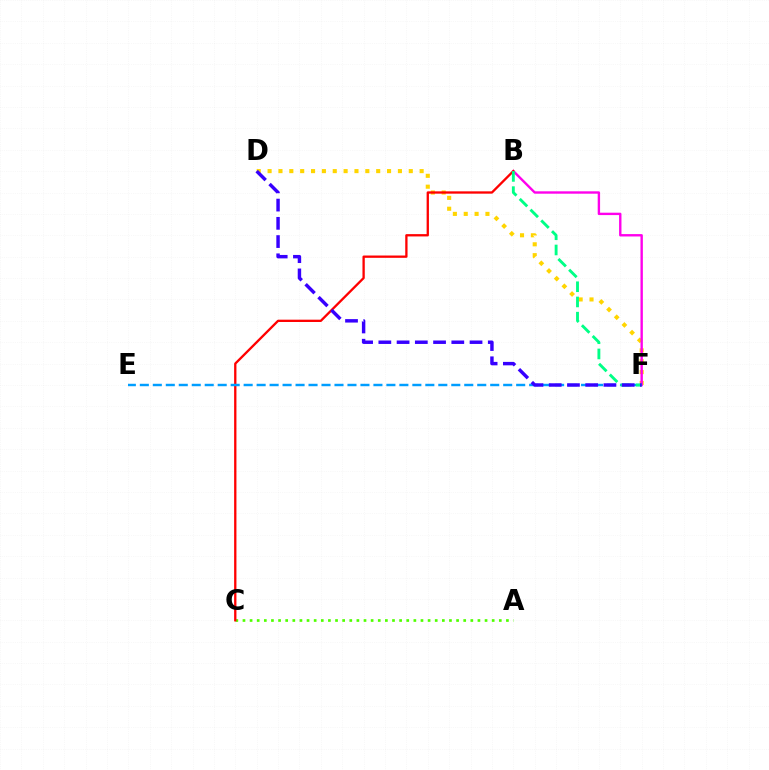{('D', 'F'): [{'color': '#ffd500', 'line_style': 'dotted', 'thickness': 2.95}, {'color': '#3700ff', 'line_style': 'dashed', 'thickness': 2.48}], ('B', 'F'): [{'color': '#ff00ed', 'line_style': 'solid', 'thickness': 1.72}, {'color': '#00ff86', 'line_style': 'dashed', 'thickness': 2.07}], ('A', 'C'): [{'color': '#4fff00', 'line_style': 'dotted', 'thickness': 1.93}], ('B', 'C'): [{'color': '#ff0000', 'line_style': 'solid', 'thickness': 1.66}], ('E', 'F'): [{'color': '#009eff', 'line_style': 'dashed', 'thickness': 1.76}]}